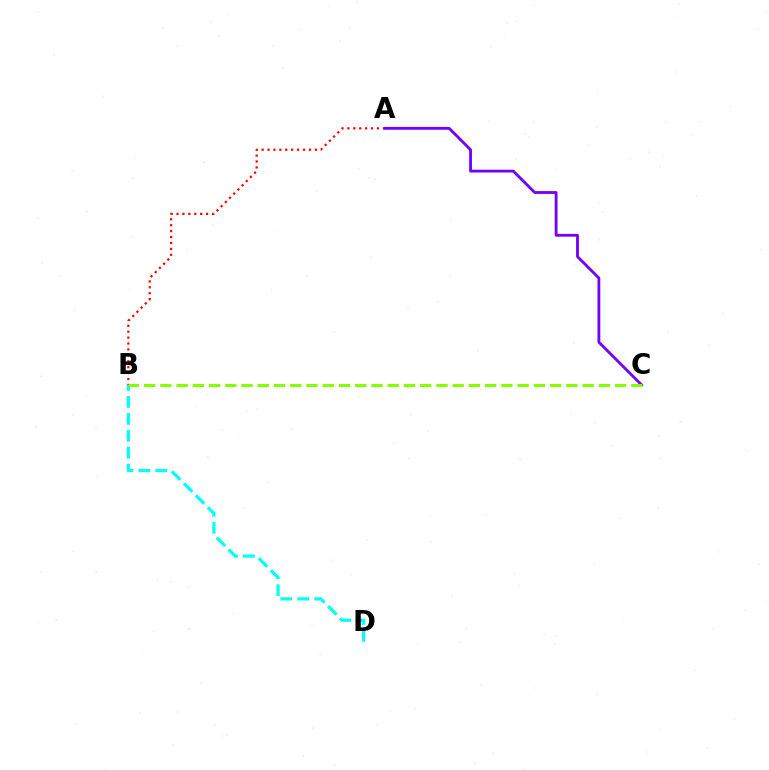{('B', 'D'): [{'color': '#00fff6', 'line_style': 'dashed', 'thickness': 2.3}], ('A', 'B'): [{'color': '#ff0000', 'line_style': 'dotted', 'thickness': 1.61}], ('A', 'C'): [{'color': '#7200ff', 'line_style': 'solid', 'thickness': 2.03}], ('B', 'C'): [{'color': '#84ff00', 'line_style': 'dashed', 'thickness': 2.21}]}